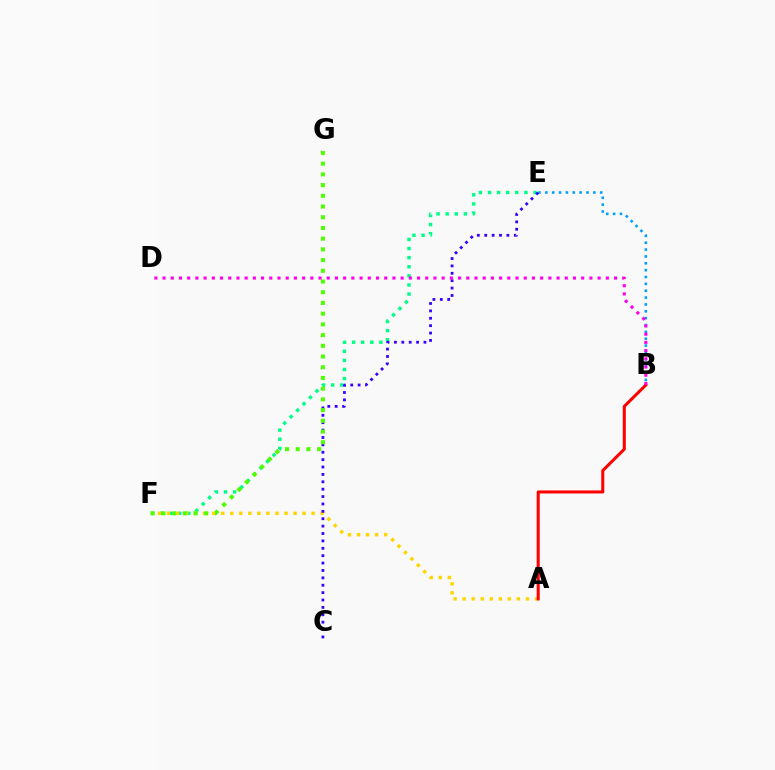{('B', 'E'): [{'color': '#009eff', 'line_style': 'dotted', 'thickness': 1.86}], ('E', 'F'): [{'color': '#00ff86', 'line_style': 'dotted', 'thickness': 2.47}], ('A', 'F'): [{'color': '#ffd500', 'line_style': 'dotted', 'thickness': 2.46}], ('C', 'E'): [{'color': '#3700ff', 'line_style': 'dotted', 'thickness': 2.01}], ('F', 'G'): [{'color': '#4fff00', 'line_style': 'dotted', 'thickness': 2.91}], ('A', 'B'): [{'color': '#ff0000', 'line_style': 'solid', 'thickness': 2.18}], ('B', 'D'): [{'color': '#ff00ed', 'line_style': 'dotted', 'thickness': 2.23}]}